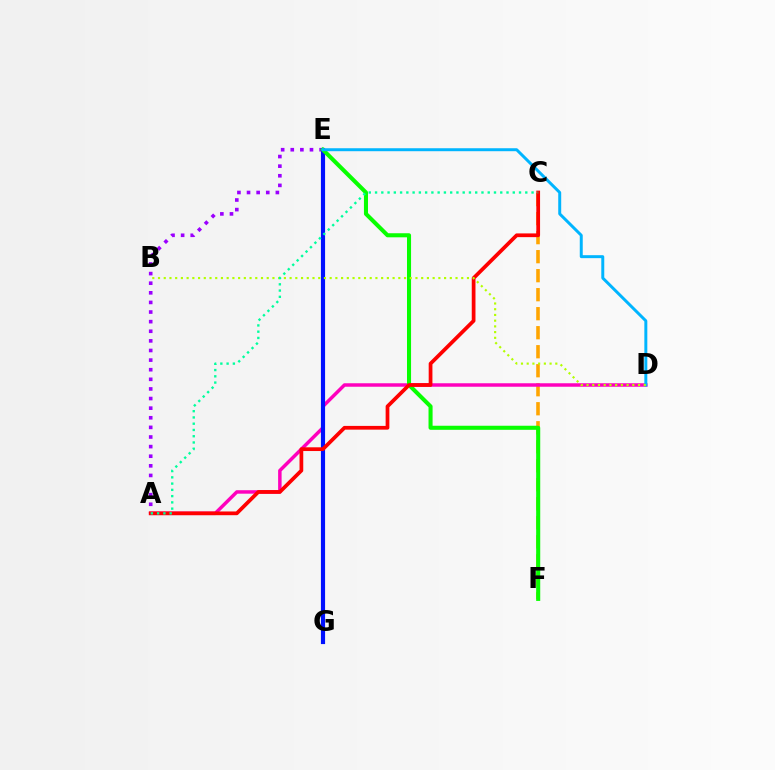{('A', 'E'): [{'color': '#9b00ff', 'line_style': 'dotted', 'thickness': 2.61}], ('C', 'F'): [{'color': '#ffa500', 'line_style': 'dashed', 'thickness': 2.58}], ('A', 'D'): [{'color': '#ff00bd', 'line_style': 'solid', 'thickness': 2.5}], ('E', 'G'): [{'color': '#0010ff', 'line_style': 'solid', 'thickness': 2.99}], ('E', 'F'): [{'color': '#08ff00', 'line_style': 'solid', 'thickness': 2.93}], ('A', 'C'): [{'color': '#ff0000', 'line_style': 'solid', 'thickness': 2.69}, {'color': '#00ff9d', 'line_style': 'dotted', 'thickness': 1.7}], ('D', 'E'): [{'color': '#00b5ff', 'line_style': 'solid', 'thickness': 2.13}], ('B', 'D'): [{'color': '#b3ff00', 'line_style': 'dotted', 'thickness': 1.55}]}